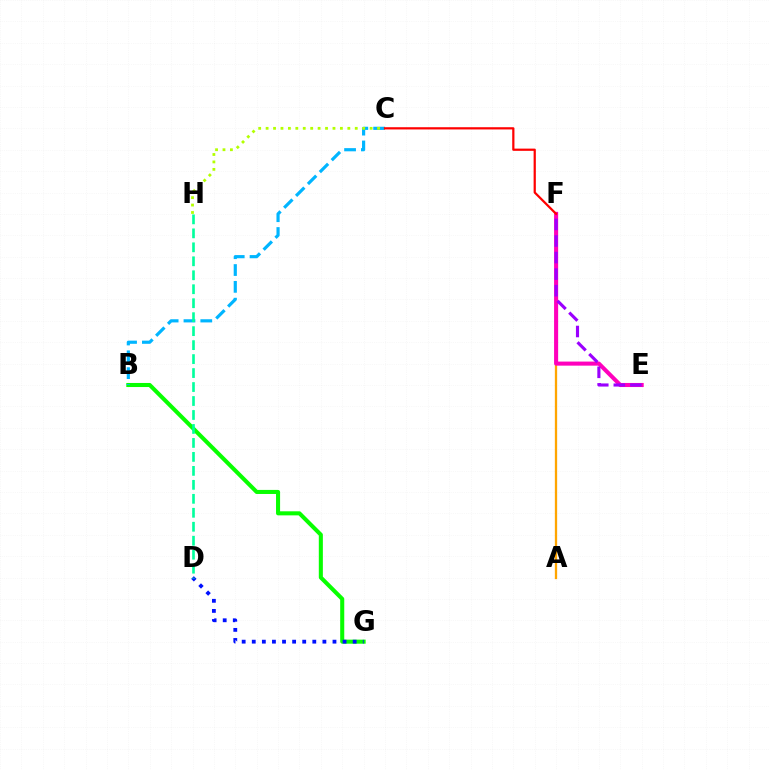{('A', 'F'): [{'color': '#ffa500', 'line_style': 'solid', 'thickness': 1.66}], ('E', 'F'): [{'color': '#ff00bd', 'line_style': 'solid', 'thickness': 2.93}, {'color': '#9b00ff', 'line_style': 'dashed', 'thickness': 2.25}], ('B', 'G'): [{'color': '#08ff00', 'line_style': 'solid', 'thickness': 2.92}], ('B', 'C'): [{'color': '#00b5ff', 'line_style': 'dashed', 'thickness': 2.28}], ('D', 'G'): [{'color': '#0010ff', 'line_style': 'dotted', 'thickness': 2.74}], ('C', 'H'): [{'color': '#b3ff00', 'line_style': 'dotted', 'thickness': 2.02}], ('D', 'H'): [{'color': '#00ff9d', 'line_style': 'dashed', 'thickness': 1.9}], ('C', 'F'): [{'color': '#ff0000', 'line_style': 'solid', 'thickness': 1.6}]}